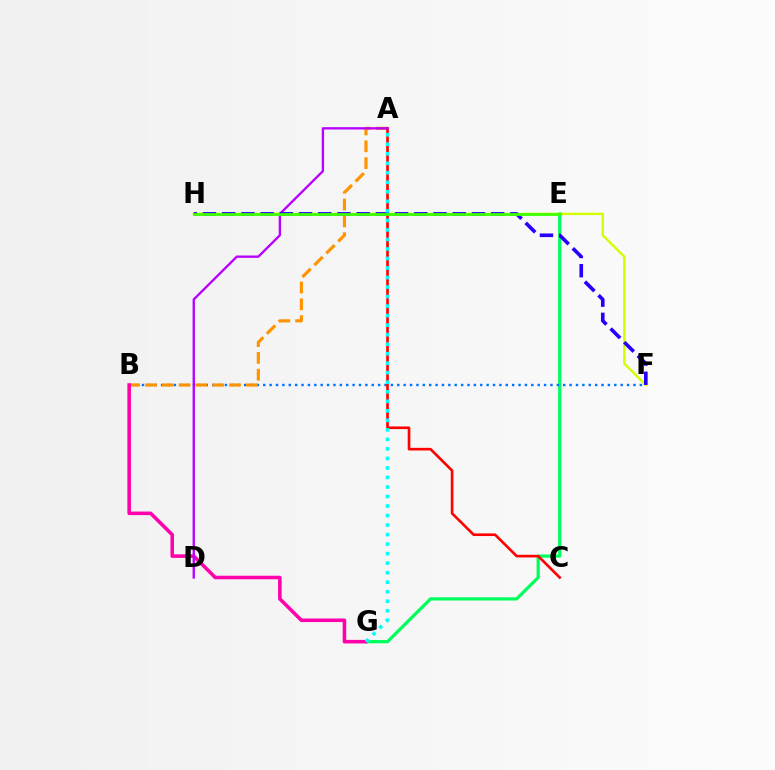{('E', 'G'): [{'color': '#00ff5c', 'line_style': 'solid', 'thickness': 2.32}], ('B', 'F'): [{'color': '#0074ff', 'line_style': 'dotted', 'thickness': 1.73}], ('A', 'B'): [{'color': '#ff9400', 'line_style': 'dashed', 'thickness': 2.28}], ('F', 'H'): [{'color': '#d1ff00', 'line_style': 'solid', 'thickness': 1.72}, {'color': '#2500ff', 'line_style': 'dashed', 'thickness': 2.61}], ('A', 'C'): [{'color': '#ff0000', 'line_style': 'solid', 'thickness': 1.9}], ('B', 'G'): [{'color': '#ff00ac', 'line_style': 'solid', 'thickness': 2.56}], ('A', 'D'): [{'color': '#b900ff', 'line_style': 'solid', 'thickness': 1.69}], ('A', 'G'): [{'color': '#00fff6', 'line_style': 'dotted', 'thickness': 2.59}], ('E', 'H'): [{'color': '#3dff00', 'line_style': 'solid', 'thickness': 2.02}]}